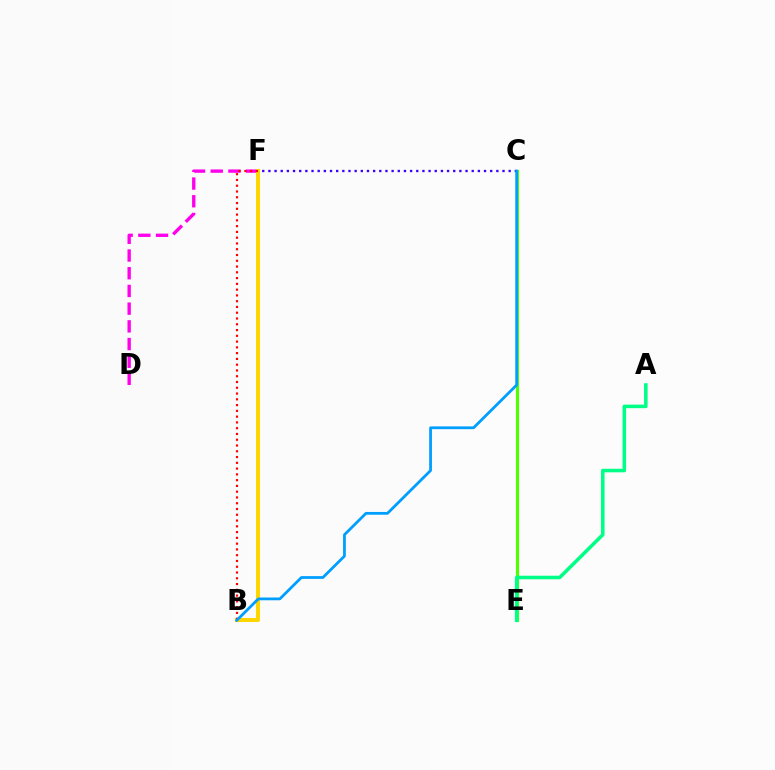{('C', 'F'): [{'color': '#3700ff', 'line_style': 'dotted', 'thickness': 1.67}], ('D', 'F'): [{'color': '#ff00ed', 'line_style': 'dashed', 'thickness': 2.41}], ('C', 'E'): [{'color': '#4fff00', 'line_style': 'solid', 'thickness': 2.27}], ('B', 'F'): [{'color': '#ffd500', 'line_style': 'solid', 'thickness': 2.89}, {'color': '#ff0000', 'line_style': 'dotted', 'thickness': 1.57}], ('A', 'E'): [{'color': '#00ff86', 'line_style': 'solid', 'thickness': 2.55}], ('B', 'C'): [{'color': '#009eff', 'line_style': 'solid', 'thickness': 2.0}]}